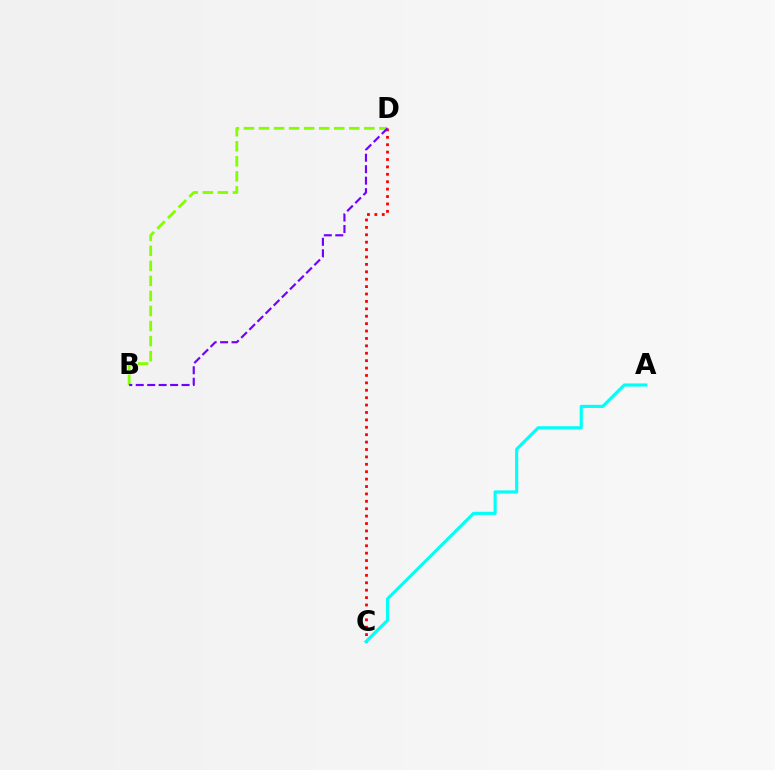{('C', 'D'): [{'color': '#ff0000', 'line_style': 'dotted', 'thickness': 2.01}], ('B', 'D'): [{'color': '#84ff00', 'line_style': 'dashed', 'thickness': 2.04}, {'color': '#7200ff', 'line_style': 'dashed', 'thickness': 1.56}], ('A', 'C'): [{'color': '#00fff6', 'line_style': 'solid', 'thickness': 2.26}]}